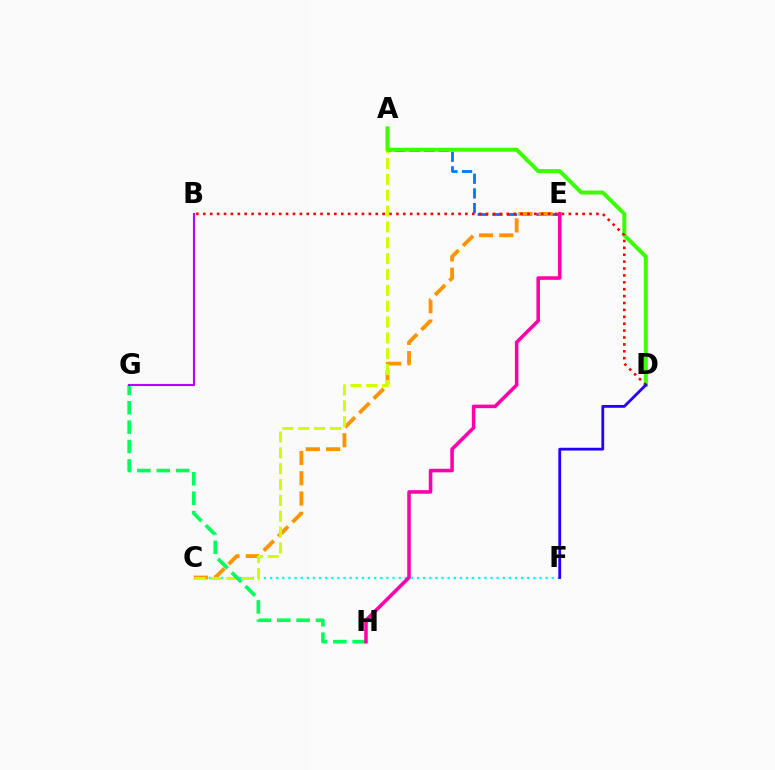{('A', 'E'): [{'color': '#0074ff', 'line_style': 'dashed', 'thickness': 1.99}], ('C', 'F'): [{'color': '#00fff6', 'line_style': 'dotted', 'thickness': 1.66}], ('C', 'E'): [{'color': '#ff9400', 'line_style': 'dashed', 'thickness': 2.75}], ('A', 'C'): [{'color': '#d1ff00', 'line_style': 'dashed', 'thickness': 2.15}], ('G', 'H'): [{'color': '#00ff5c', 'line_style': 'dashed', 'thickness': 2.63}], ('A', 'D'): [{'color': '#3dff00', 'line_style': 'solid', 'thickness': 2.87}], ('E', 'H'): [{'color': '#ff00ac', 'line_style': 'solid', 'thickness': 2.56}], ('B', 'D'): [{'color': '#ff0000', 'line_style': 'dotted', 'thickness': 1.87}], ('B', 'G'): [{'color': '#b900ff', 'line_style': 'solid', 'thickness': 1.53}], ('D', 'F'): [{'color': '#2500ff', 'line_style': 'solid', 'thickness': 2.01}]}